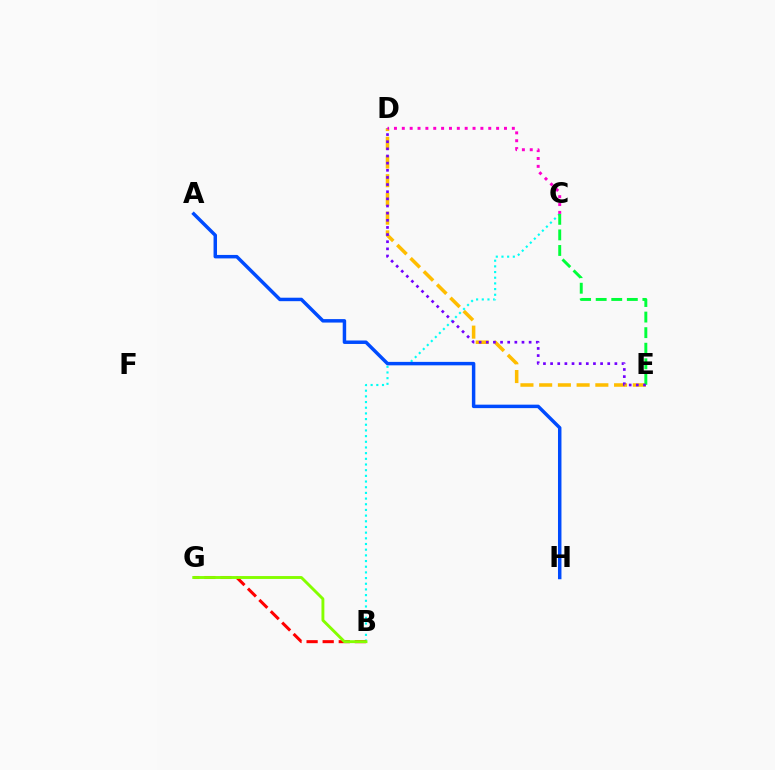{('D', 'E'): [{'color': '#ffbd00', 'line_style': 'dashed', 'thickness': 2.54}, {'color': '#7200ff', 'line_style': 'dotted', 'thickness': 1.94}], ('B', 'C'): [{'color': '#00fff6', 'line_style': 'dotted', 'thickness': 1.54}], ('B', 'G'): [{'color': '#ff0000', 'line_style': 'dashed', 'thickness': 2.19}, {'color': '#84ff00', 'line_style': 'solid', 'thickness': 2.09}], ('C', 'E'): [{'color': '#00ff39', 'line_style': 'dashed', 'thickness': 2.12}], ('A', 'H'): [{'color': '#004bff', 'line_style': 'solid', 'thickness': 2.5}], ('C', 'D'): [{'color': '#ff00cf', 'line_style': 'dotted', 'thickness': 2.14}]}